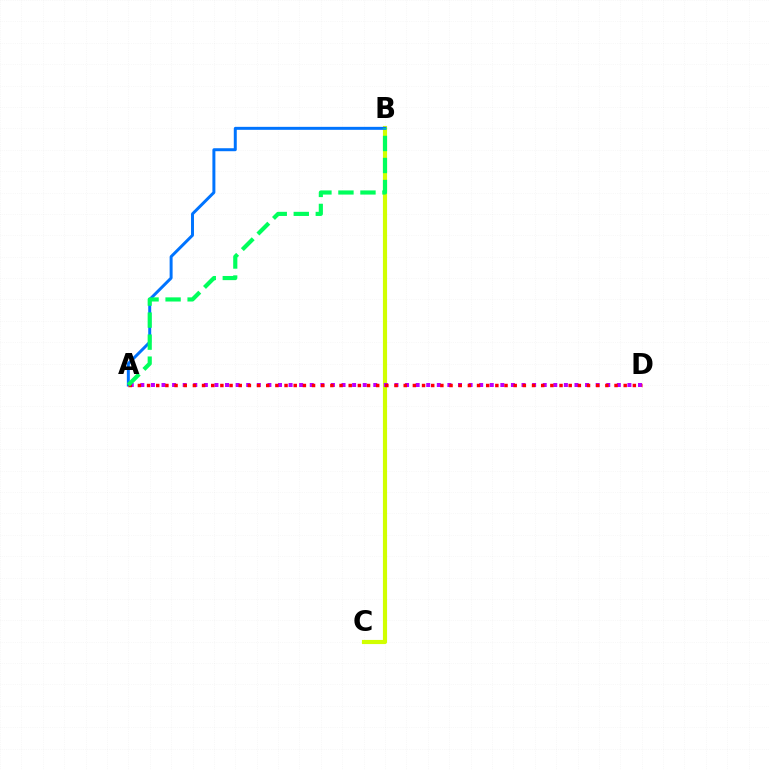{('B', 'C'): [{'color': '#d1ff00', 'line_style': 'solid', 'thickness': 2.98}], ('A', 'B'): [{'color': '#0074ff', 'line_style': 'solid', 'thickness': 2.14}, {'color': '#00ff5c', 'line_style': 'dashed', 'thickness': 2.99}], ('A', 'D'): [{'color': '#b900ff', 'line_style': 'dotted', 'thickness': 2.88}, {'color': '#ff0000', 'line_style': 'dotted', 'thickness': 2.49}]}